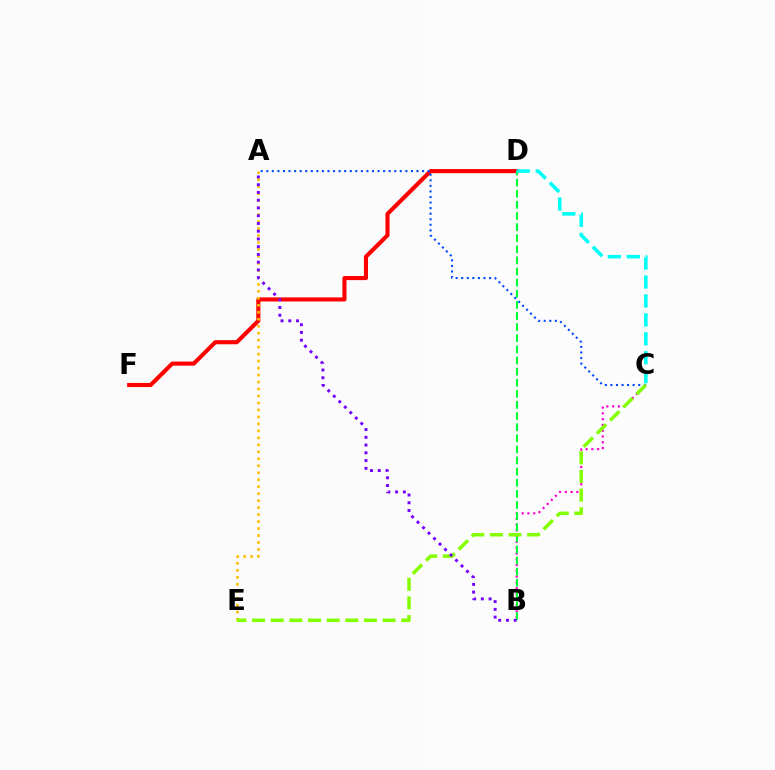{('B', 'C'): [{'color': '#ff00cf', 'line_style': 'dotted', 'thickness': 1.57}], ('D', 'F'): [{'color': '#ff0000', 'line_style': 'solid', 'thickness': 2.94}], ('B', 'D'): [{'color': '#00ff39', 'line_style': 'dashed', 'thickness': 1.51}], ('A', 'E'): [{'color': '#ffbd00', 'line_style': 'dotted', 'thickness': 1.9}], ('A', 'C'): [{'color': '#004bff', 'line_style': 'dotted', 'thickness': 1.51}], ('C', 'E'): [{'color': '#84ff00', 'line_style': 'dashed', 'thickness': 2.53}], ('A', 'B'): [{'color': '#7200ff', 'line_style': 'dotted', 'thickness': 2.11}], ('C', 'D'): [{'color': '#00fff6', 'line_style': 'dashed', 'thickness': 2.57}]}